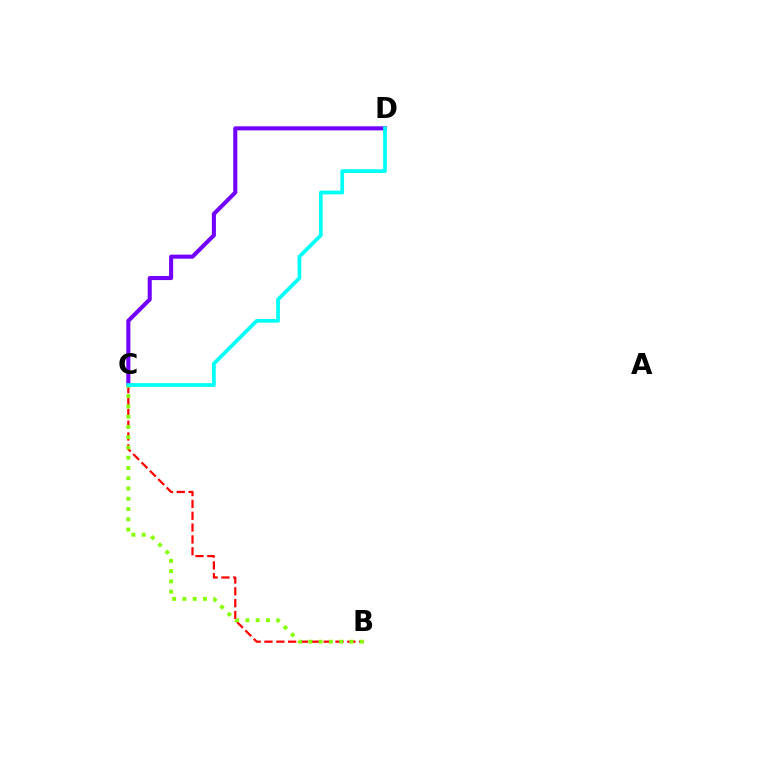{('C', 'D'): [{'color': '#7200ff', 'line_style': 'solid', 'thickness': 2.92}, {'color': '#00fff6', 'line_style': 'solid', 'thickness': 2.68}], ('B', 'C'): [{'color': '#ff0000', 'line_style': 'dashed', 'thickness': 1.61}, {'color': '#84ff00', 'line_style': 'dotted', 'thickness': 2.79}]}